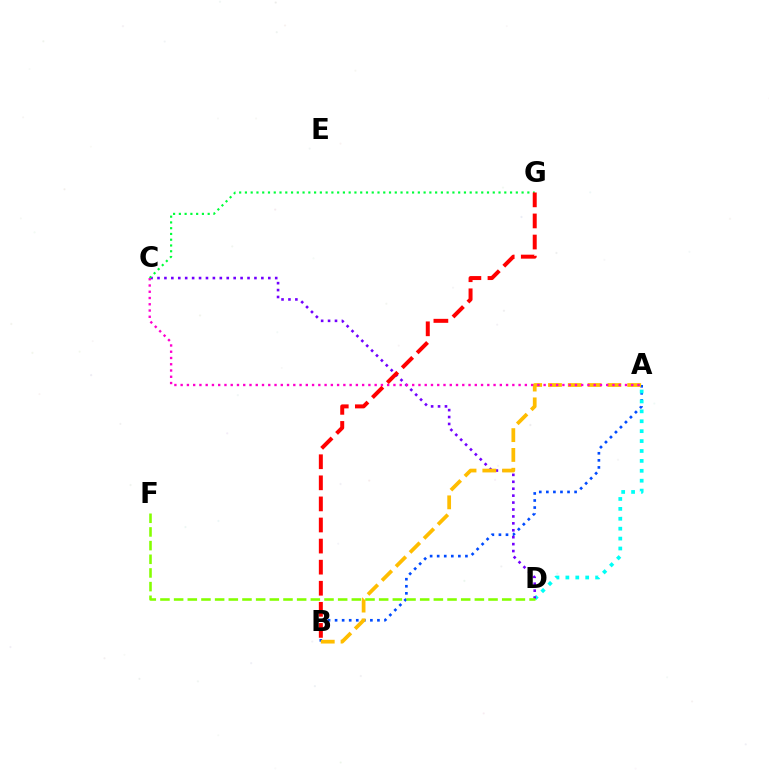{('A', 'B'): [{'color': '#004bff', 'line_style': 'dotted', 'thickness': 1.92}, {'color': '#ffbd00', 'line_style': 'dashed', 'thickness': 2.69}], ('A', 'D'): [{'color': '#00fff6', 'line_style': 'dotted', 'thickness': 2.69}], ('C', 'D'): [{'color': '#7200ff', 'line_style': 'dotted', 'thickness': 1.88}], ('D', 'F'): [{'color': '#84ff00', 'line_style': 'dashed', 'thickness': 1.86}], ('C', 'G'): [{'color': '#00ff39', 'line_style': 'dotted', 'thickness': 1.57}], ('A', 'C'): [{'color': '#ff00cf', 'line_style': 'dotted', 'thickness': 1.7}], ('B', 'G'): [{'color': '#ff0000', 'line_style': 'dashed', 'thickness': 2.86}]}